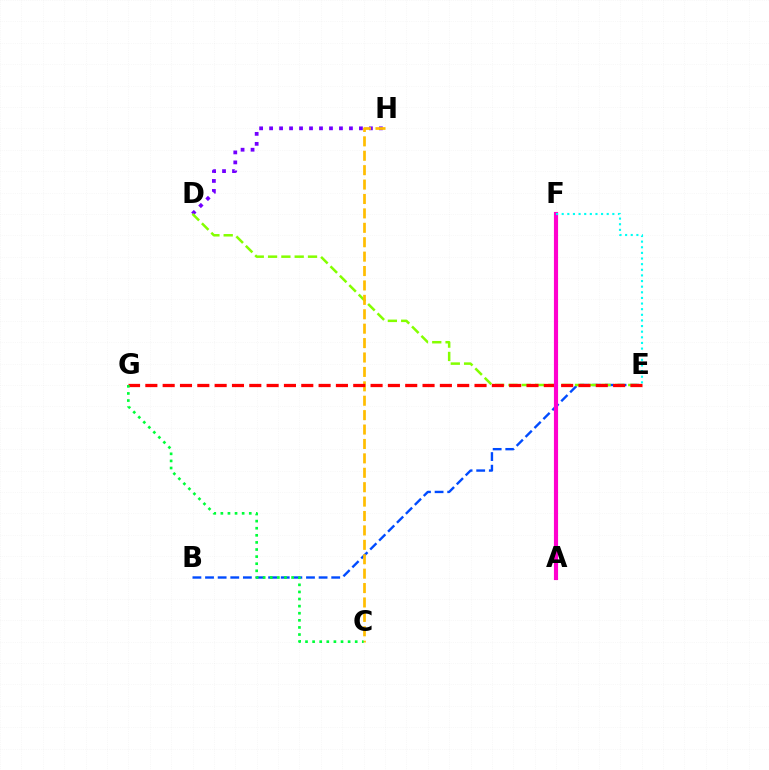{('D', 'H'): [{'color': '#7200ff', 'line_style': 'dotted', 'thickness': 2.71}], ('B', 'E'): [{'color': '#004bff', 'line_style': 'dashed', 'thickness': 1.71}], ('D', 'E'): [{'color': '#84ff00', 'line_style': 'dashed', 'thickness': 1.81}], ('C', 'H'): [{'color': '#ffbd00', 'line_style': 'dashed', 'thickness': 1.96}], ('E', 'G'): [{'color': '#ff0000', 'line_style': 'dashed', 'thickness': 2.35}], ('A', 'F'): [{'color': '#ff00cf', 'line_style': 'solid', 'thickness': 2.98}], ('C', 'G'): [{'color': '#00ff39', 'line_style': 'dotted', 'thickness': 1.93}], ('E', 'F'): [{'color': '#00fff6', 'line_style': 'dotted', 'thickness': 1.53}]}